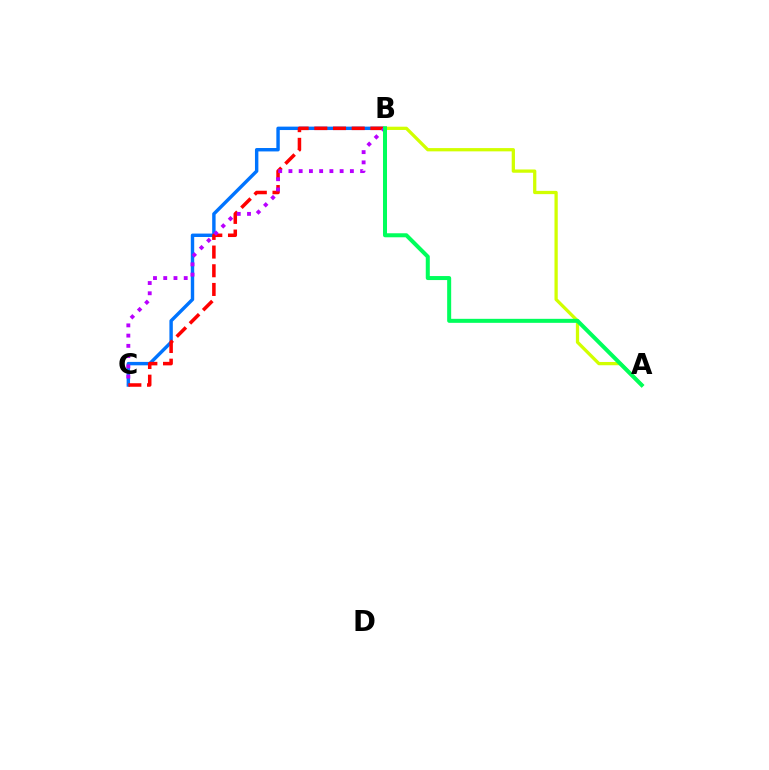{('B', 'C'): [{'color': '#0074ff', 'line_style': 'solid', 'thickness': 2.46}, {'color': '#ff0000', 'line_style': 'dashed', 'thickness': 2.54}, {'color': '#b900ff', 'line_style': 'dotted', 'thickness': 2.78}], ('A', 'B'): [{'color': '#d1ff00', 'line_style': 'solid', 'thickness': 2.35}, {'color': '#00ff5c', 'line_style': 'solid', 'thickness': 2.89}]}